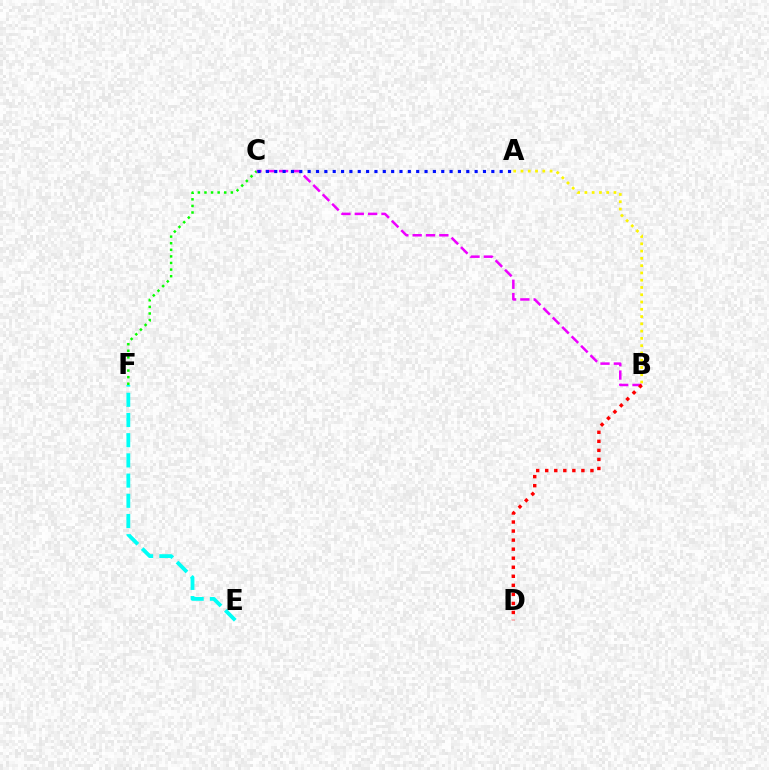{('A', 'B'): [{'color': '#fcf500', 'line_style': 'dotted', 'thickness': 1.98}], ('C', 'F'): [{'color': '#08ff00', 'line_style': 'dotted', 'thickness': 1.79}], ('E', 'F'): [{'color': '#00fff6', 'line_style': 'dashed', 'thickness': 2.74}], ('B', 'C'): [{'color': '#ee00ff', 'line_style': 'dashed', 'thickness': 1.81}], ('A', 'C'): [{'color': '#0010ff', 'line_style': 'dotted', 'thickness': 2.27}], ('B', 'D'): [{'color': '#ff0000', 'line_style': 'dotted', 'thickness': 2.46}]}